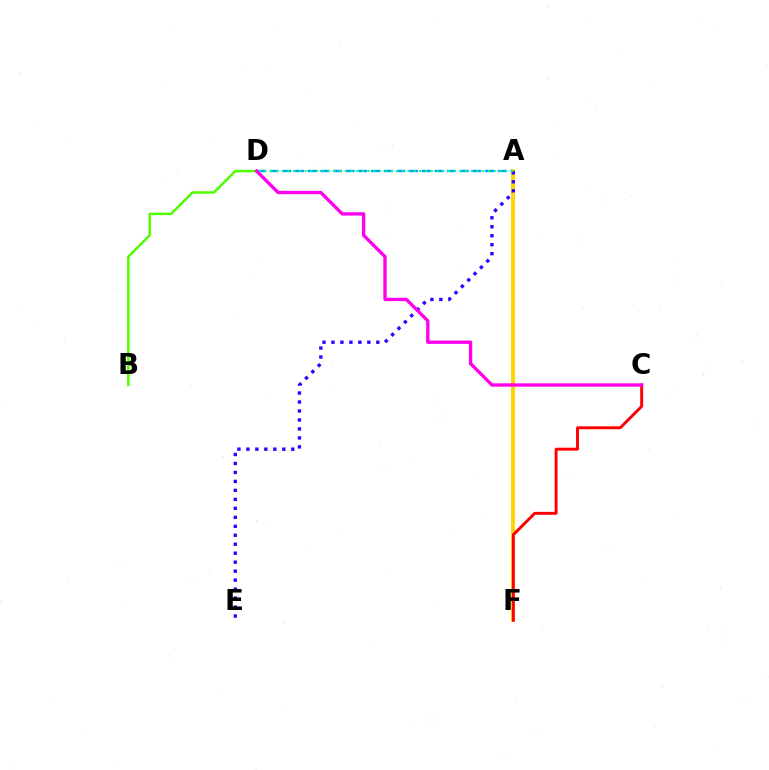{('B', 'D'): [{'color': '#4fff00', 'line_style': 'solid', 'thickness': 1.8}], ('A', 'F'): [{'color': '#ffd500', 'line_style': 'solid', 'thickness': 2.82}], ('A', 'D'): [{'color': '#009eff', 'line_style': 'dashed', 'thickness': 1.72}, {'color': '#00ff86', 'line_style': 'dotted', 'thickness': 1.56}], ('C', 'F'): [{'color': '#ff0000', 'line_style': 'solid', 'thickness': 2.11}], ('A', 'E'): [{'color': '#3700ff', 'line_style': 'dotted', 'thickness': 2.44}], ('C', 'D'): [{'color': '#ff00ed', 'line_style': 'solid', 'thickness': 2.41}]}